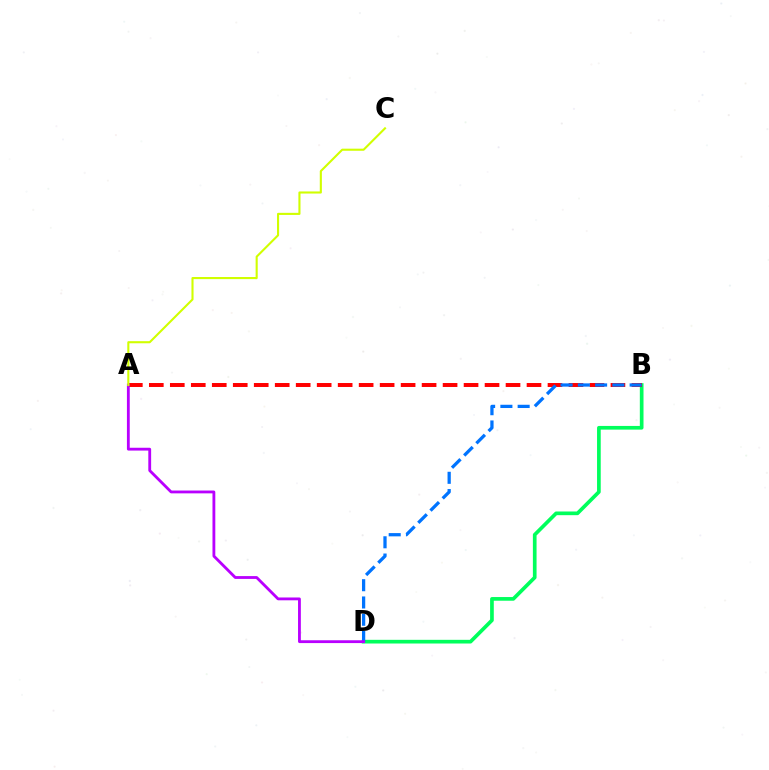{('B', 'D'): [{'color': '#00ff5c', 'line_style': 'solid', 'thickness': 2.65}, {'color': '#0074ff', 'line_style': 'dashed', 'thickness': 2.35}], ('A', 'B'): [{'color': '#ff0000', 'line_style': 'dashed', 'thickness': 2.85}], ('A', 'D'): [{'color': '#b900ff', 'line_style': 'solid', 'thickness': 2.03}], ('A', 'C'): [{'color': '#d1ff00', 'line_style': 'solid', 'thickness': 1.52}]}